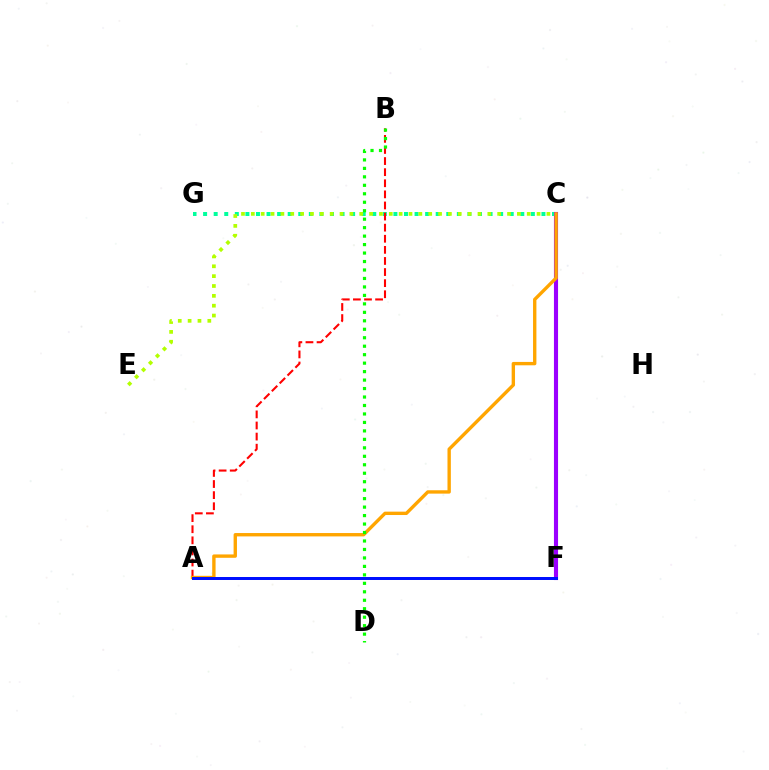{('C', 'G'): [{'color': '#00ff9d', 'line_style': 'dotted', 'thickness': 2.87}], ('C', 'F'): [{'color': '#00b5ff', 'line_style': 'dashed', 'thickness': 1.59}, {'color': '#ff00bd', 'line_style': 'dotted', 'thickness': 1.84}, {'color': '#9b00ff', 'line_style': 'solid', 'thickness': 2.96}], ('C', 'E'): [{'color': '#b3ff00', 'line_style': 'dotted', 'thickness': 2.68}], ('A', 'B'): [{'color': '#ff0000', 'line_style': 'dashed', 'thickness': 1.51}], ('A', 'C'): [{'color': '#ffa500', 'line_style': 'solid', 'thickness': 2.43}], ('B', 'D'): [{'color': '#08ff00', 'line_style': 'dotted', 'thickness': 2.3}], ('A', 'F'): [{'color': '#0010ff', 'line_style': 'solid', 'thickness': 2.15}]}